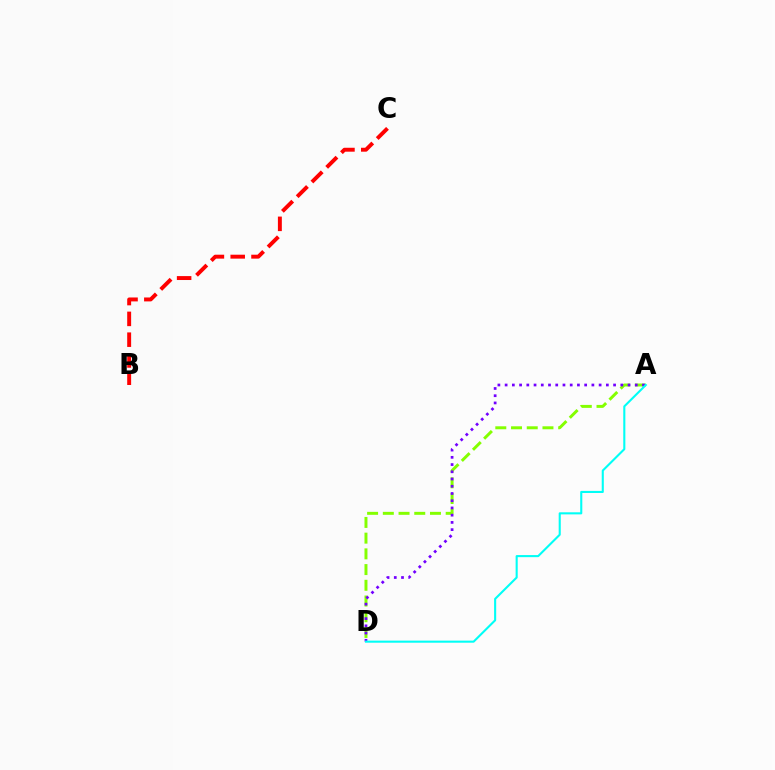{('A', 'D'): [{'color': '#84ff00', 'line_style': 'dashed', 'thickness': 2.14}, {'color': '#7200ff', 'line_style': 'dotted', 'thickness': 1.96}, {'color': '#00fff6', 'line_style': 'solid', 'thickness': 1.51}], ('B', 'C'): [{'color': '#ff0000', 'line_style': 'dashed', 'thickness': 2.83}]}